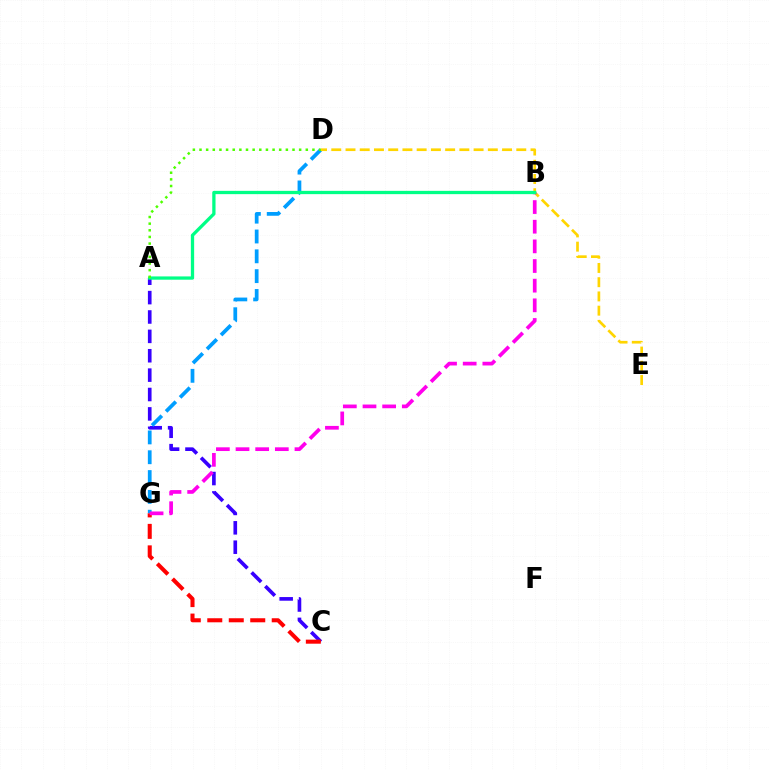{('A', 'C'): [{'color': '#3700ff', 'line_style': 'dashed', 'thickness': 2.63}], ('D', 'G'): [{'color': '#009eff', 'line_style': 'dashed', 'thickness': 2.69}], ('D', 'E'): [{'color': '#ffd500', 'line_style': 'dashed', 'thickness': 1.93}], ('C', 'G'): [{'color': '#ff0000', 'line_style': 'dashed', 'thickness': 2.92}], ('B', 'G'): [{'color': '#ff00ed', 'line_style': 'dashed', 'thickness': 2.67}], ('A', 'B'): [{'color': '#00ff86', 'line_style': 'solid', 'thickness': 2.36}], ('A', 'D'): [{'color': '#4fff00', 'line_style': 'dotted', 'thickness': 1.81}]}